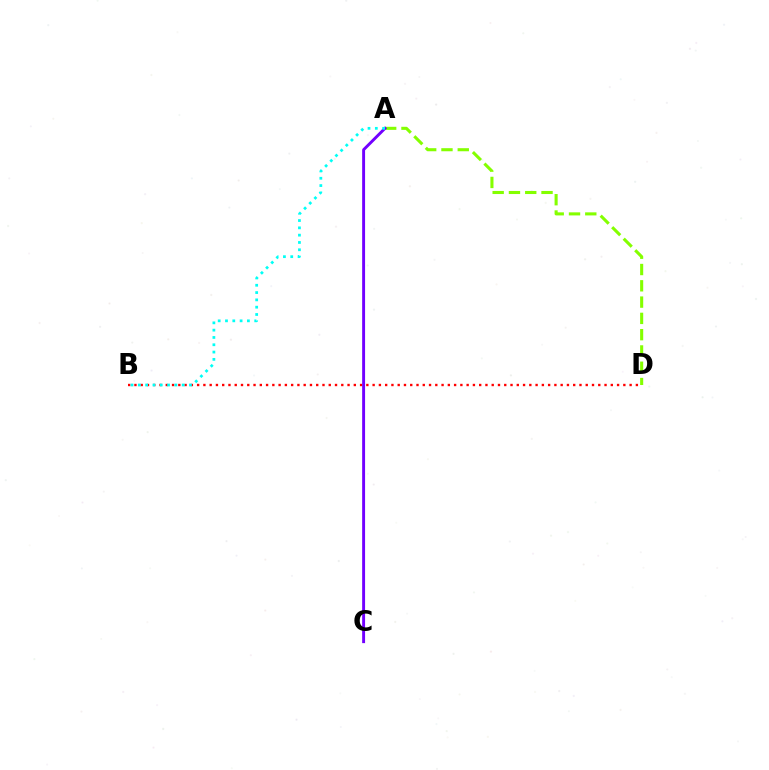{('B', 'D'): [{'color': '#ff0000', 'line_style': 'dotted', 'thickness': 1.7}], ('A', 'D'): [{'color': '#84ff00', 'line_style': 'dashed', 'thickness': 2.21}], ('A', 'C'): [{'color': '#7200ff', 'line_style': 'solid', 'thickness': 2.1}], ('A', 'B'): [{'color': '#00fff6', 'line_style': 'dotted', 'thickness': 1.98}]}